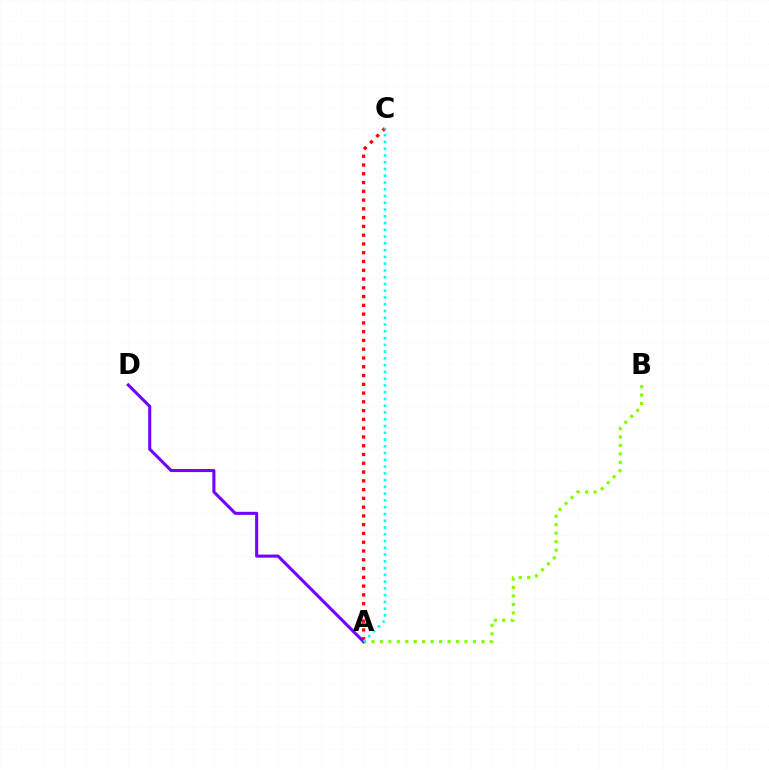{('A', 'B'): [{'color': '#84ff00', 'line_style': 'dotted', 'thickness': 2.3}], ('A', 'C'): [{'color': '#ff0000', 'line_style': 'dotted', 'thickness': 2.38}, {'color': '#00fff6', 'line_style': 'dotted', 'thickness': 1.84}], ('A', 'D'): [{'color': '#7200ff', 'line_style': 'solid', 'thickness': 2.2}]}